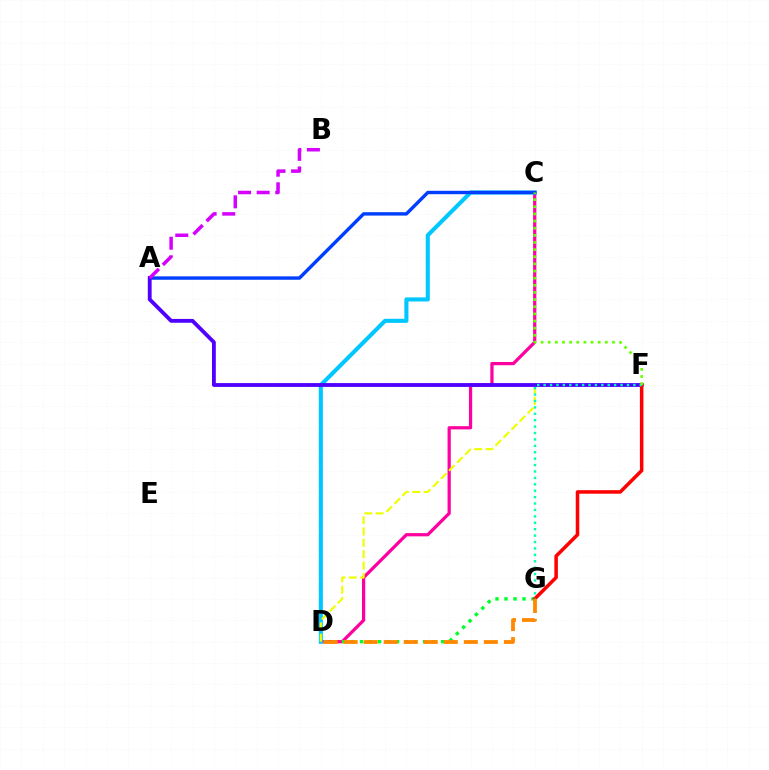{('C', 'D'): [{'color': '#ff00a0', 'line_style': 'solid', 'thickness': 2.33}, {'color': '#00c7ff', 'line_style': 'solid', 'thickness': 2.94}], ('A', 'C'): [{'color': '#003fff', 'line_style': 'solid', 'thickness': 2.45}], ('D', 'F'): [{'color': '#eeff00', 'line_style': 'dashed', 'thickness': 1.55}], ('A', 'F'): [{'color': '#4f00ff', 'line_style': 'solid', 'thickness': 2.75}], ('D', 'G'): [{'color': '#00ff27', 'line_style': 'dotted', 'thickness': 2.45}, {'color': '#ff8800', 'line_style': 'dashed', 'thickness': 2.72}], ('F', 'G'): [{'color': '#ff0000', 'line_style': 'solid', 'thickness': 2.53}, {'color': '#00ffaf', 'line_style': 'dotted', 'thickness': 1.74}], ('A', 'B'): [{'color': '#d600ff', 'line_style': 'dashed', 'thickness': 2.53}], ('C', 'F'): [{'color': '#66ff00', 'line_style': 'dotted', 'thickness': 1.94}]}